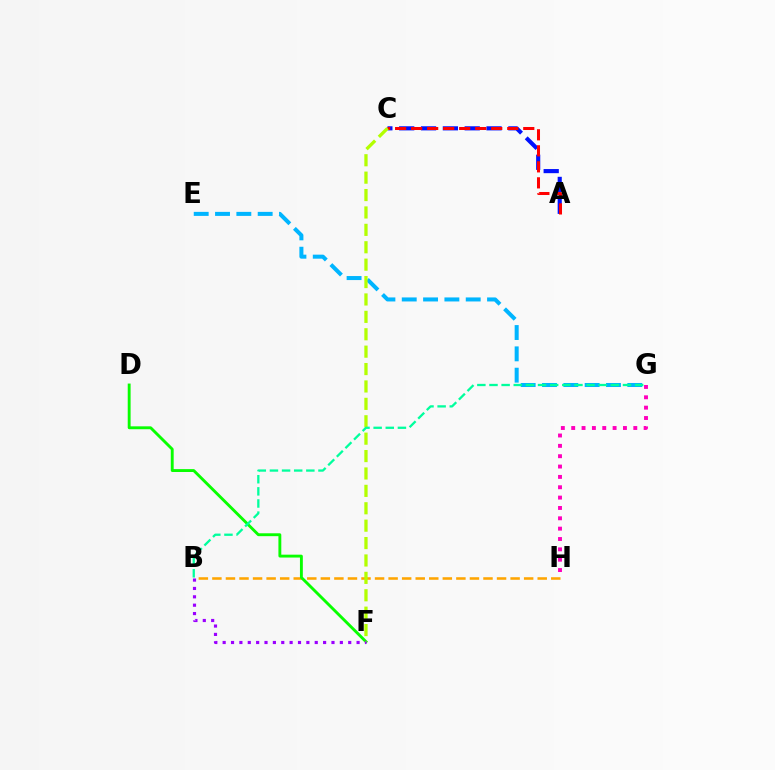{('A', 'C'): [{'color': '#0010ff', 'line_style': 'dashed', 'thickness': 2.97}, {'color': '#ff0000', 'line_style': 'dashed', 'thickness': 2.18}], ('B', 'H'): [{'color': '#ffa500', 'line_style': 'dashed', 'thickness': 1.84}], ('D', 'F'): [{'color': '#08ff00', 'line_style': 'solid', 'thickness': 2.07}], ('B', 'F'): [{'color': '#9b00ff', 'line_style': 'dotted', 'thickness': 2.27}], ('E', 'G'): [{'color': '#00b5ff', 'line_style': 'dashed', 'thickness': 2.9}], ('C', 'F'): [{'color': '#b3ff00', 'line_style': 'dashed', 'thickness': 2.36}], ('G', 'H'): [{'color': '#ff00bd', 'line_style': 'dotted', 'thickness': 2.81}], ('B', 'G'): [{'color': '#00ff9d', 'line_style': 'dashed', 'thickness': 1.65}]}